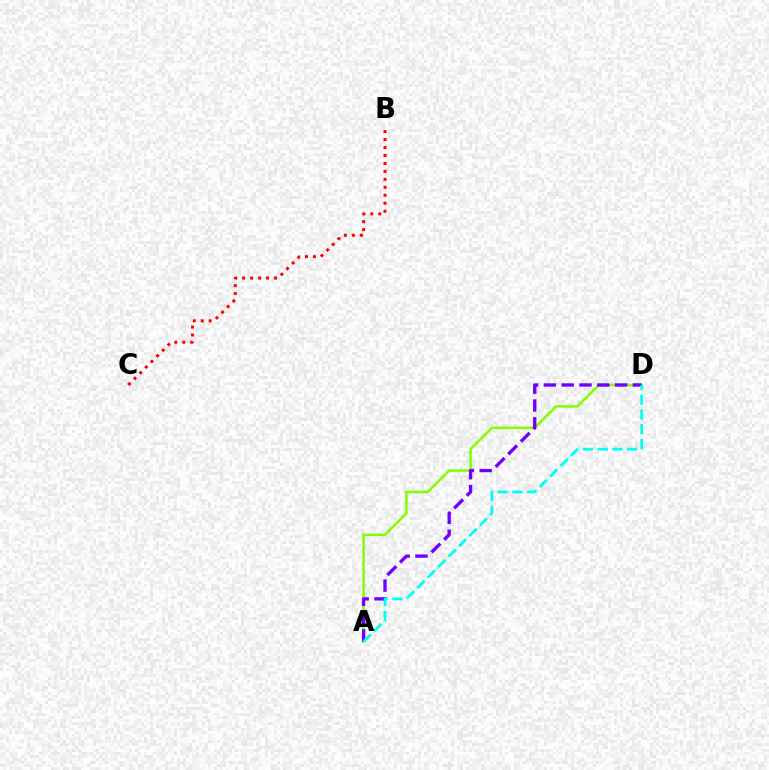{('A', 'D'): [{'color': '#84ff00', 'line_style': 'solid', 'thickness': 1.82}, {'color': '#7200ff', 'line_style': 'dashed', 'thickness': 2.42}, {'color': '#00fff6', 'line_style': 'dashed', 'thickness': 2.0}], ('B', 'C'): [{'color': '#ff0000', 'line_style': 'dotted', 'thickness': 2.16}]}